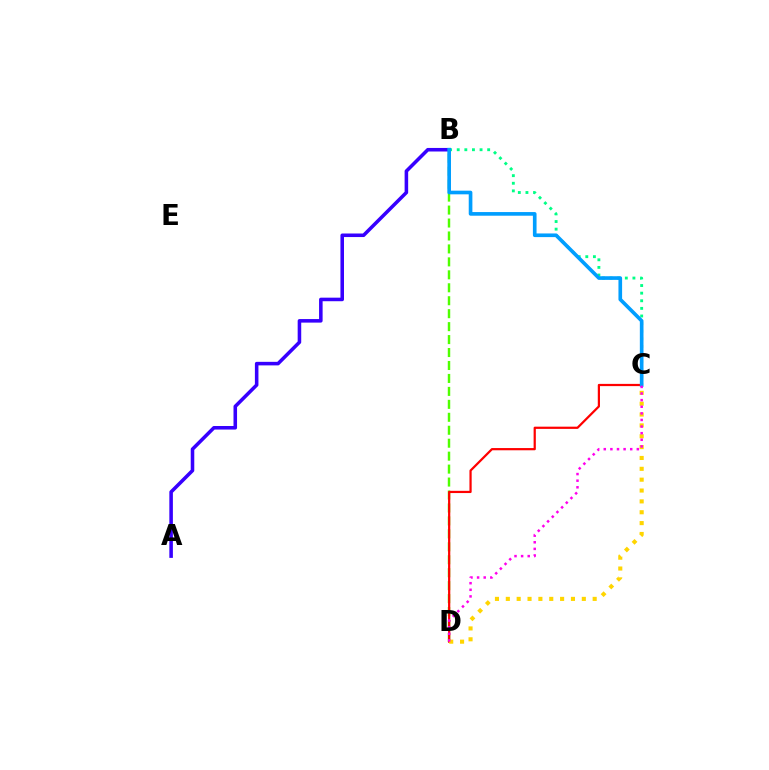{('B', 'D'): [{'color': '#4fff00', 'line_style': 'dashed', 'thickness': 1.76}], ('B', 'C'): [{'color': '#00ff86', 'line_style': 'dotted', 'thickness': 2.07}, {'color': '#009eff', 'line_style': 'solid', 'thickness': 2.63}], ('A', 'B'): [{'color': '#3700ff', 'line_style': 'solid', 'thickness': 2.56}], ('C', 'D'): [{'color': '#ff0000', 'line_style': 'solid', 'thickness': 1.6}, {'color': '#ffd500', 'line_style': 'dotted', 'thickness': 2.95}, {'color': '#ff00ed', 'line_style': 'dotted', 'thickness': 1.8}]}